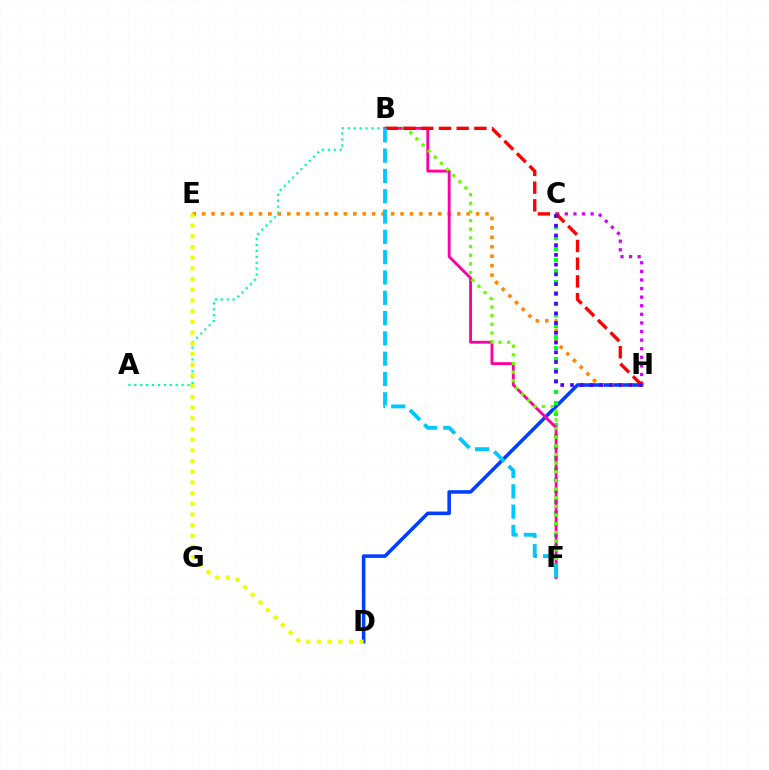{('C', 'H'): [{'color': '#d600ff', 'line_style': 'dotted', 'thickness': 2.33}, {'color': '#4f00ff', 'line_style': 'dotted', 'thickness': 2.65}], ('D', 'H'): [{'color': '#003fff', 'line_style': 'solid', 'thickness': 2.56}], ('E', 'H'): [{'color': '#ff8800', 'line_style': 'dotted', 'thickness': 2.57}], ('C', 'F'): [{'color': '#00ff27', 'line_style': 'dotted', 'thickness': 2.99}], ('A', 'B'): [{'color': '#00ffaf', 'line_style': 'dotted', 'thickness': 1.6}], ('B', 'F'): [{'color': '#ff00a0', 'line_style': 'solid', 'thickness': 2.06}, {'color': '#66ff00', 'line_style': 'dotted', 'thickness': 2.35}, {'color': '#00c7ff', 'line_style': 'dashed', 'thickness': 2.76}], ('D', 'E'): [{'color': '#eeff00', 'line_style': 'dotted', 'thickness': 2.91}], ('B', 'H'): [{'color': '#ff0000', 'line_style': 'dashed', 'thickness': 2.41}]}